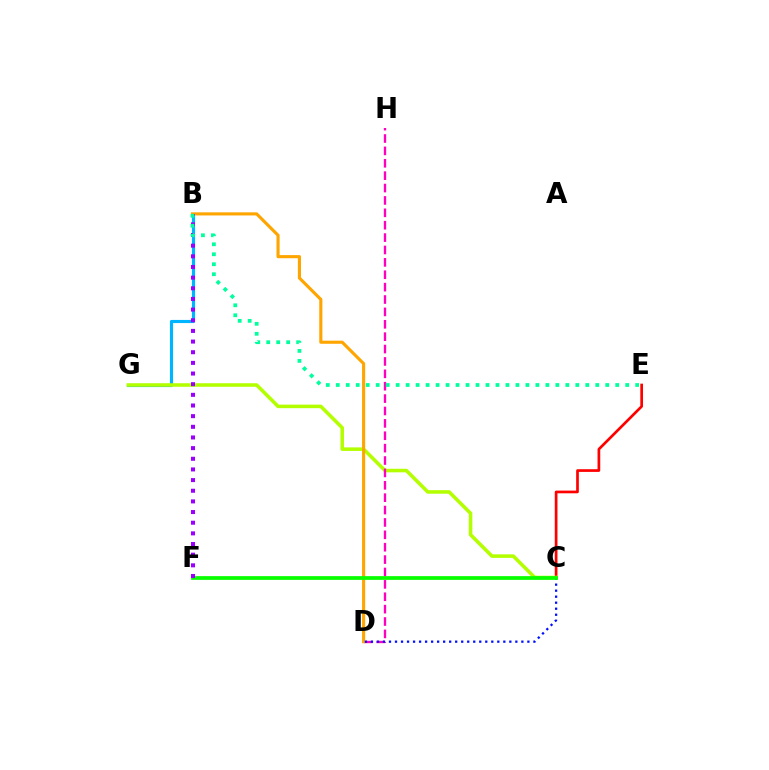{('B', 'G'): [{'color': '#00b5ff', 'line_style': 'solid', 'thickness': 2.26}], ('C', 'E'): [{'color': '#ff0000', 'line_style': 'solid', 'thickness': 1.94}], ('C', 'G'): [{'color': '#b3ff00', 'line_style': 'solid', 'thickness': 2.55}], ('D', 'H'): [{'color': '#ff00bd', 'line_style': 'dashed', 'thickness': 1.68}], ('B', 'D'): [{'color': '#ffa500', 'line_style': 'solid', 'thickness': 2.24}], ('C', 'D'): [{'color': '#0010ff', 'line_style': 'dotted', 'thickness': 1.63}], ('C', 'F'): [{'color': '#08ff00', 'line_style': 'solid', 'thickness': 2.69}], ('B', 'F'): [{'color': '#9b00ff', 'line_style': 'dotted', 'thickness': 2.9}], ('B', 'E'): [{'color': '#00ff9d', 'line_style': 'dotted', 'thickness': 2.71}]}